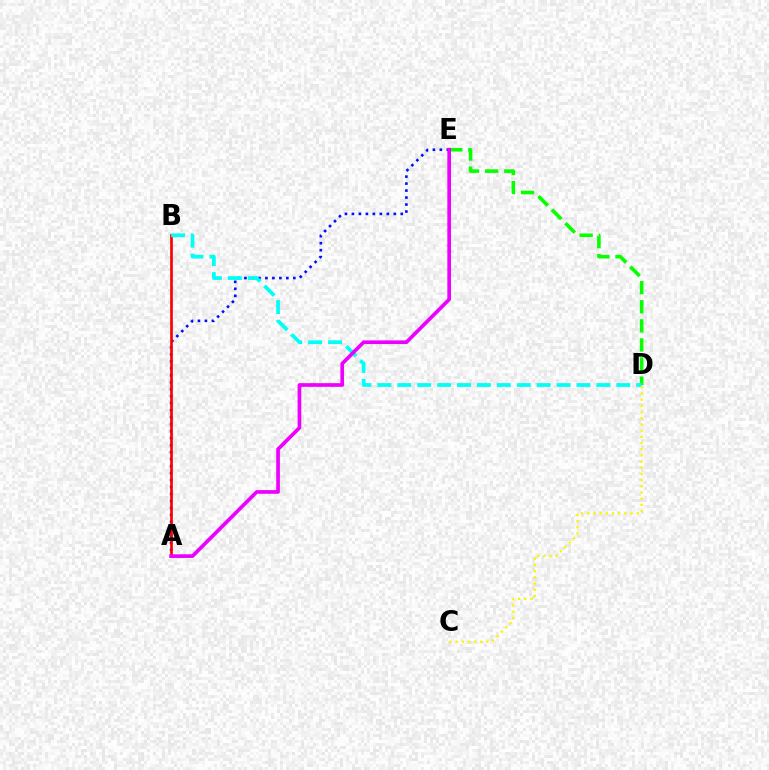{('D', 'E'): [{'color': '#08ff00', 'line_style': 'dashed', 'thickness': 2.59}], ('A', 'E'): [{'color': '#0010ff', 'line_style': 'dotted', 'thickness': 1.9}, {'color': '#ee00ff', 'line_style': 'solid', 'thickness': 2.65}], ('A', 'B'): [{'color': '#ff0000', 'line_style': 'solid', 'thickness': 1.94}], ('B', 'D'): [{'color': '#00fff6', 'line_style': 'dashed', 'thickness': 2.7}], ('C', 'D'): [{'color': '#fcf500', 'line_style': 'dotted', 'thickness': 1.68}]}